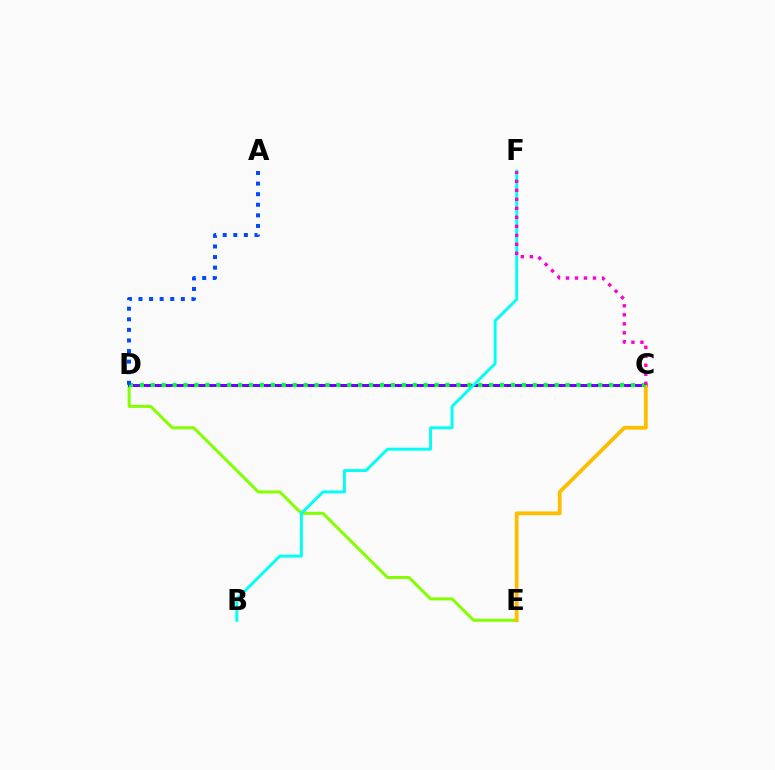{('C', 'D'): [{'color': '#ff0000', 'line_style': 'dashed', 'thickness': 1.83}, {'color': '#7200ff', 'line_style': 'solid', 'thickness': 2.13}, {'color': '#00ff39', 'line_style': 'dotted', 'thickness': 2.97}], ('D', 'E'): [{'color': '#84ff00', 'line_style': 'solid', 'thickness': 2.17}], ('C', 'E'): [{'color': '#ffbd00', 'line_style': 'solid', 'thickness': 2.72}], ('B', 'F'): [{'color': '#00fff6', 'line_style': 'solid', 'thickness': 2.1}], ('A', 'D'): [{'color': '#004bff', 'line_style': 'dotted', 'thickness': 2.88}], ('C', 'F'): [{'color': '#ff00cf', 'line_style': 'dotted', 'thickness': 2.45}]}